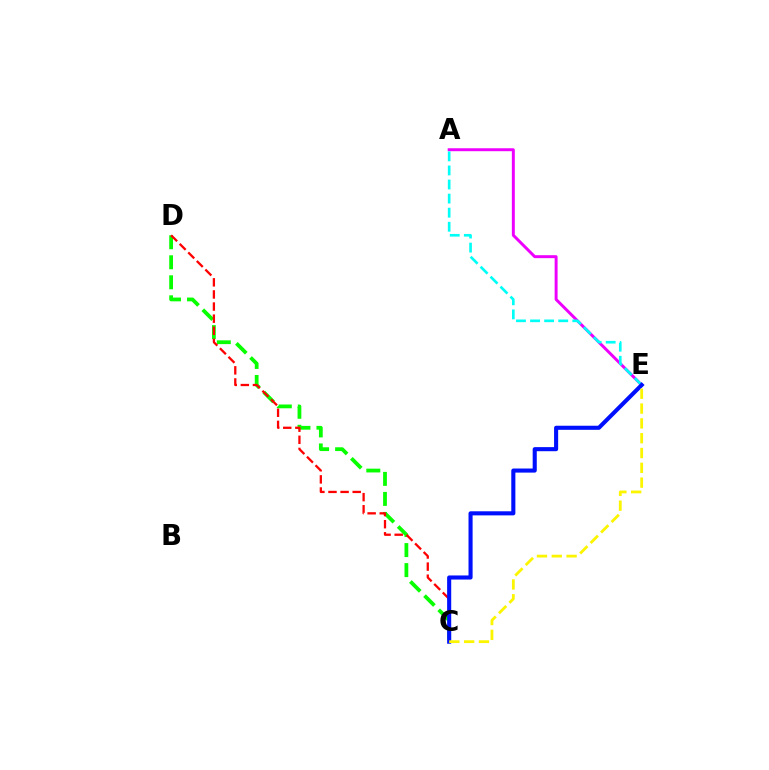{('A', 'E'): [{'color': '#ee00ff', 'line_style': 'solid', 'thickness': 2.13}, {'color': '#00fff6', 'line_style': 'dashed', 'thickness': 1.91}], ('C', 'D'): [{'color': '#08ff00', 'line_style': 'dashed', 'thickness': 2.72}, {'color': '#ff0000', 'line_style': 'dashed', 'thickness': 1.65}], ('C', 'E'): [{'color': '#0010ff', 'line_style': 'solid', 'thickness': 2.95}, {'color': '#fcf500', 'line_style': 'dashed', 'thickness': 2.01}]}